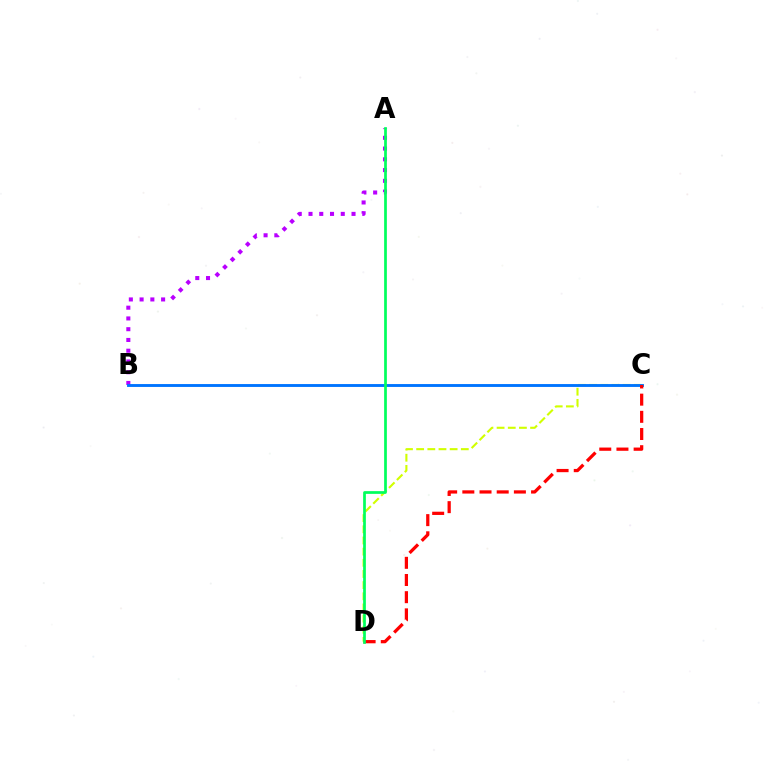{('C', 'D'): [{'color': '#d1ff00', 'line_style': 'dashed', 'thickness': 1.52}, {'color': '#ff0000', 'line_style': 'dashed', 'thickness': 2.33}], ('A', 'B'): [{'color': '#b900ff', 'line_style': 'dotted', 'thickness': 2.92}], ('B', 'C'): [{'color': '#0074ff', 'line_style': 'solid', 'thickness': 2.07}], ('A', 'D'): [{'color': '#00ff5c', 'line_style': 'solid', 'thickness': 1.96}]}